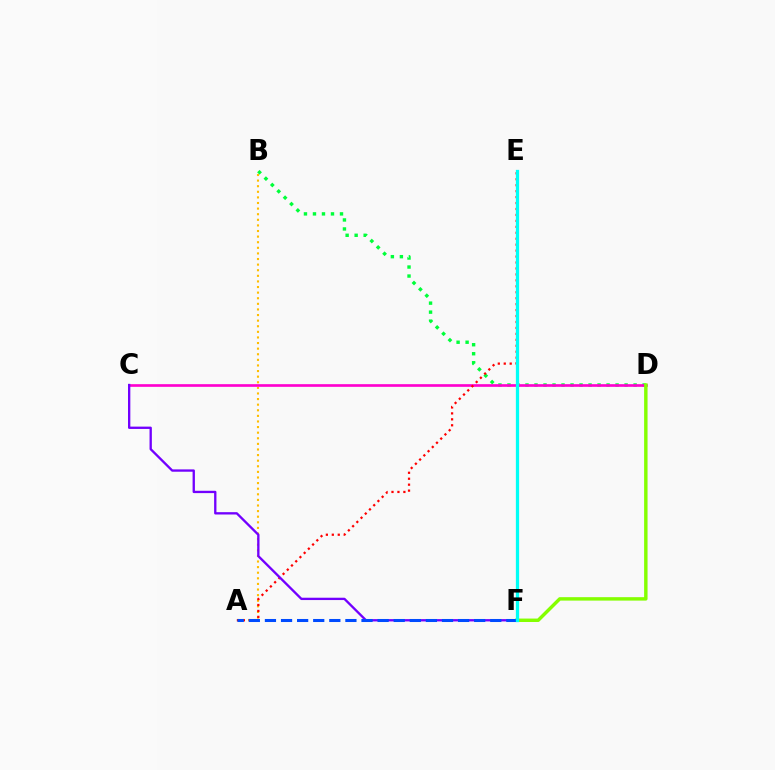{('B', 'D'): [{'color': '#00ff39', 'line_style': 'dotted', 'thickness': 2.45}], ('A', 'B'): [{'color': '#ffbd00', 'line_style': 'dotted', 'thickness': 1.52}], ('C', 'D'): [{'color': '#ff00cf', 'line_style': 'solid', 'thickness': 1.92}], ('A', 'E'): [{'color': '#ff0000', 'line_style': 'dotted', 'thickness': 1.62}], ('C', 'F'): [{'color': '#7200ff', 'line_style': 'solid', 'thickness': 1.68}], ('D', 'F'): [{'color': '#84ff00', 'line_style': 'solid', 'thickness': 2.47}], ('A', 'F'): [{'color': '#004bff', 'line_style': 'dashed', 'thickness': 2.19}], ('E', 'F'): [{'color': '#00fff6', 'line_style': 'solid', 'thickness': 2.35}]}